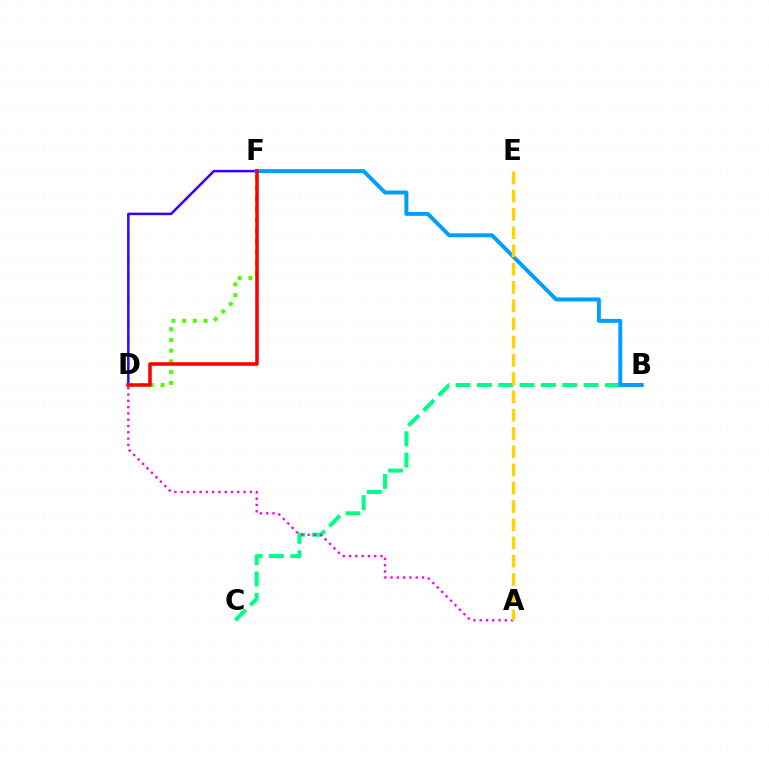{('B', 'C'): [{'color': '#00ff86', 'line_style': 'dashed', 'thickness': 2.9}], ('D', 'F'): [{'color': '#3700ff', 'line_style': 'solid', 'thickness': 1.82}, {'color': '#4fff00', 'line_style': 'dotted', 'thickness': 2.91}, {'color': '#ff0000', 'line_style': 'solid', 'thickness': 2.54}], ('A', 'D'): [{'color': '#ff00ed', 'line_style': 'dotted', 'thickness': 1.71}], ('B', 'F'): [{'color': '#009eff', 'line_style': 'solid', 'thickness': 2.85}], ('A', 'E'): [{'color': '#ffd500', 'line_style': 'dashed', 'thickness': 2.48}]}